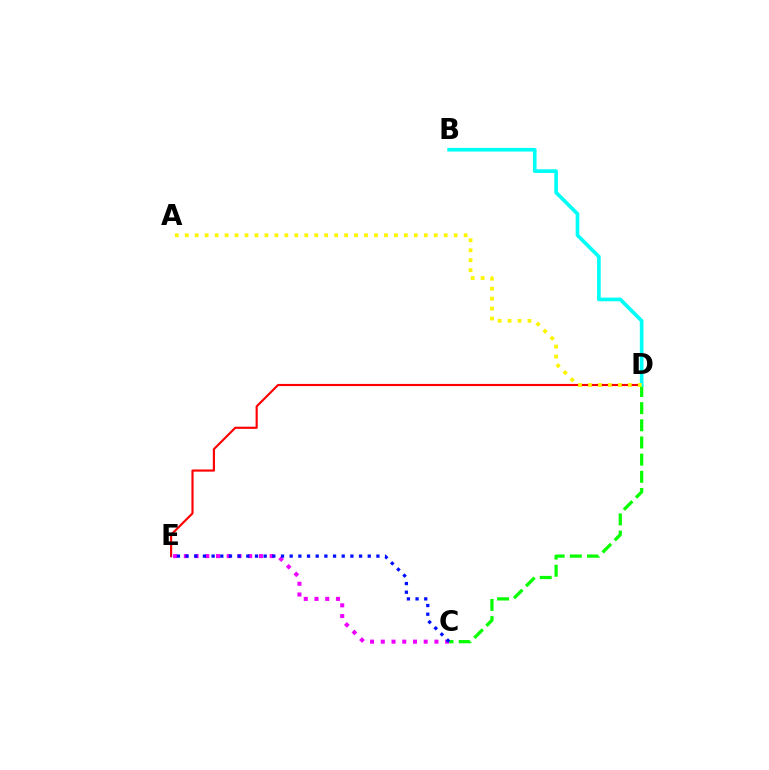{('D', 'E'): [{'color': '#ff0000', 'line_style': 'solid', 'thickness': 1.55}], ('C', 'E'): [{'color': '#ee00ff', 'line_style': 'dotted', 'thickness': 2.91}, {'color': '#0010ff', 'line_style': 'dotted', 'thickness': 2.36}], ('C', 'D'): [{'color': '#08ff00', 'line_style': 'dashed', 'thickness': 2.33}], ('B', 'D'): [{'color': '#00fff6', 'line_style': 'solid', 'thickness': 2.64}], ('A', 'D'): [{'color': '#fcf500', 'line_style': 'dotted', 'thickness': 2.71}]}